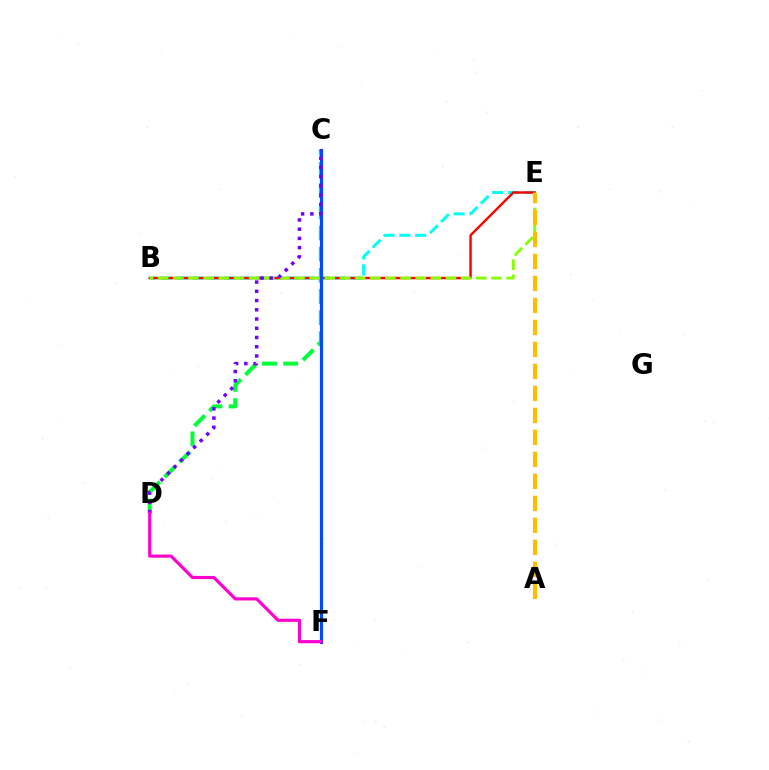{('B', 'E'): [{'color': '#00fff6', 'line_style': 'dashed', 'thickness': 2.15}, {'color': '#ff0000', 'line_style': 'solid', 'thickness': 1.75}, {'color': '#84ff00', 'line_style': 'dashed', 'thickness': 2.06}], ('C', 'D'): [{'color': '#00ff39', 'line_style': 'dashed', 'thickness': 2.88}, {'color': '#7200ff', 'line_style': 'dotted', 'thickness': 2.51}], ('C', 'F'): [{'color': '#004bff', 'line_style': 'solid', 'thickness': 2.27}], ('D', 'F'): [{'color': '#ff00cf', 'line_style': 'solid', 'thickness': 2.27}], ('A', 'E'): [{'color': '#ffbd00', 'line_style': 'dashed', 'thickness': 2.99}]}